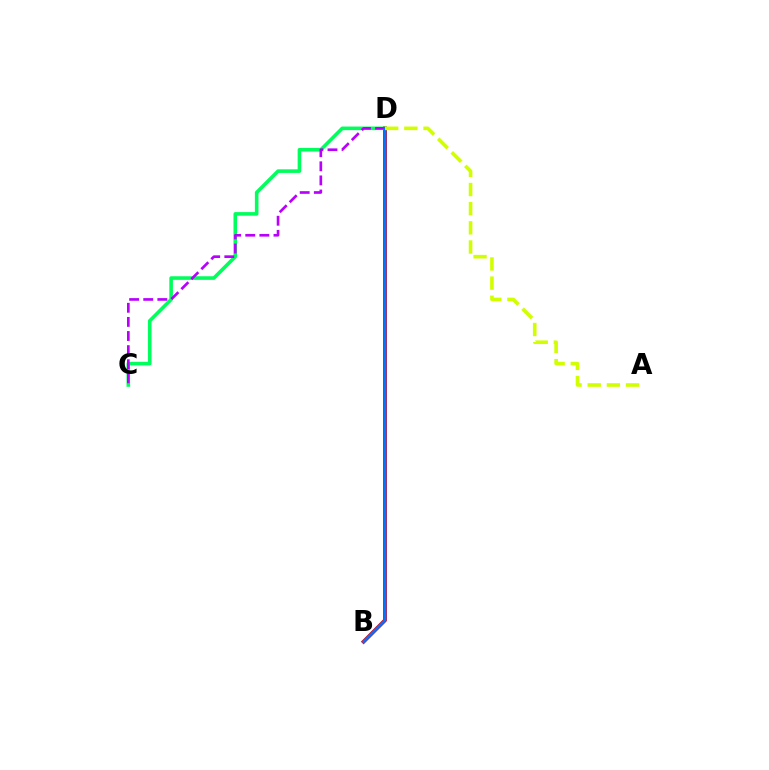{('B', 'D'): [{'color': '#ff0000', 'line_style': 'solid', 'thickness': 2.8}, {'color': '#0074ff', 'line_style': 'solid', 'thickness': 1.99}], ('C', 'D'): [{'color': '#00ff5c', 'line_style': 'solid', 'thickness': 2.59}, {'color': '#b900ff', 'line_style': 'dashed', 'thickness': 1.92}], ('A', 'D'): [{'color': '#d1ff00', 'line_style': 'dashed', 'thickness': 2.6}]}